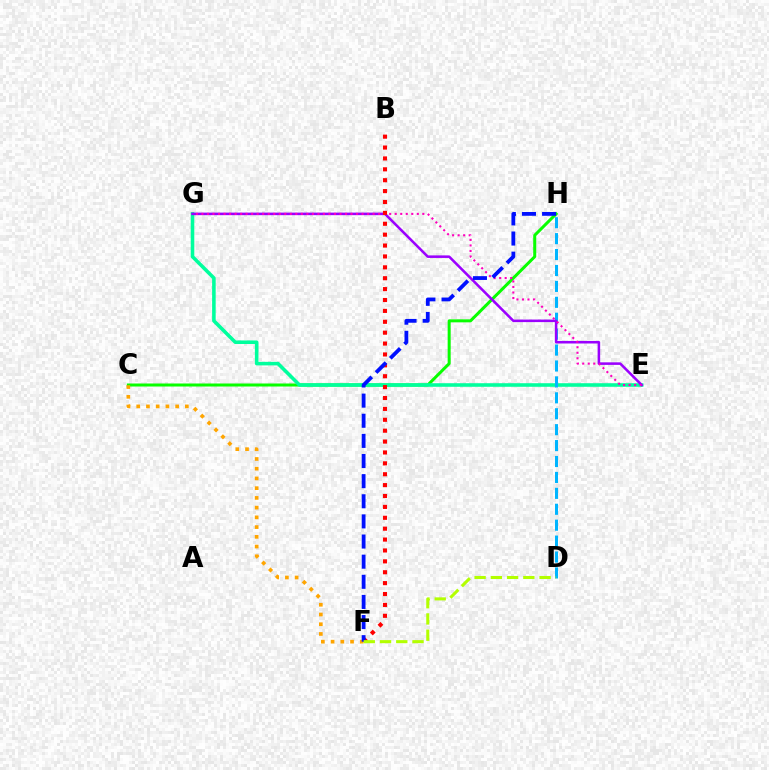{('C', 'H'): [{'color': '#08ff00', 'line_style': 'solid', 'thickness': 2.17}], ('E', 'G'): [{'color': '#00ff9d', 'line_style': 'solid', 'thickness': 2.57}, {'color': '#9b00ff', 'line_style': 'solid', 'thickness': 1.83}, {'color': '#ff00bd', 'line_style': 'dotted', 'thickness': 1.5}], ('D', 'H'): [{'color': '#00b5ff', 'line_style': 'dashed', 'thickness': 2.16}], ('C', 'F'): [{'color': '#ffa500', 'line_style': 'dotted', 'thickness': 2.64}], ('B', 'F'): [{'color': '#ff0000', 'line_style': 'dotted', 'thickness': 2.96}], ('F', 'H'): [{'color': '#0010ff', 'line_style': 'dashed', 'thickness': 2.73}], ('D', 'F'): [{'color': '#b3ff00', 'line_style': 'dashed', 'thickness': 2.21}]}